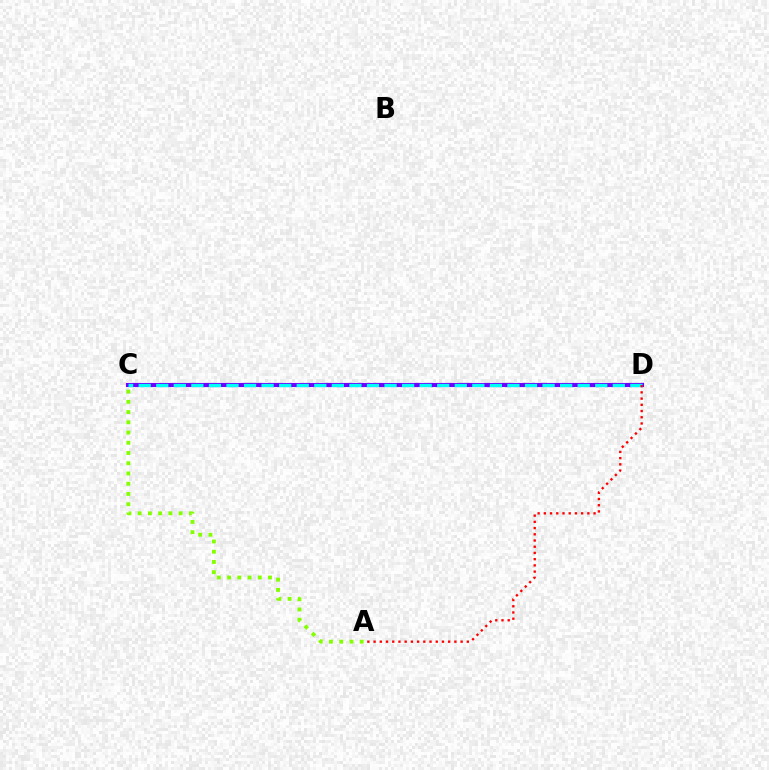{('A', 'C'): [{'color': '#84ff00', 'line_style': 'dotted', 'thickness': 2.78}], ('C', 'D'): [{'color': '#7200ff', 'line_style': 'solid', 'thickness': 2.97}, {'color': '#00fff6', 'line_style': 'dashed', 'thickness': 2.39}], ('A', 'D'): [{'color': '#ff0000', 'line_style': 'dotted', 'thickness': 1.69}]}